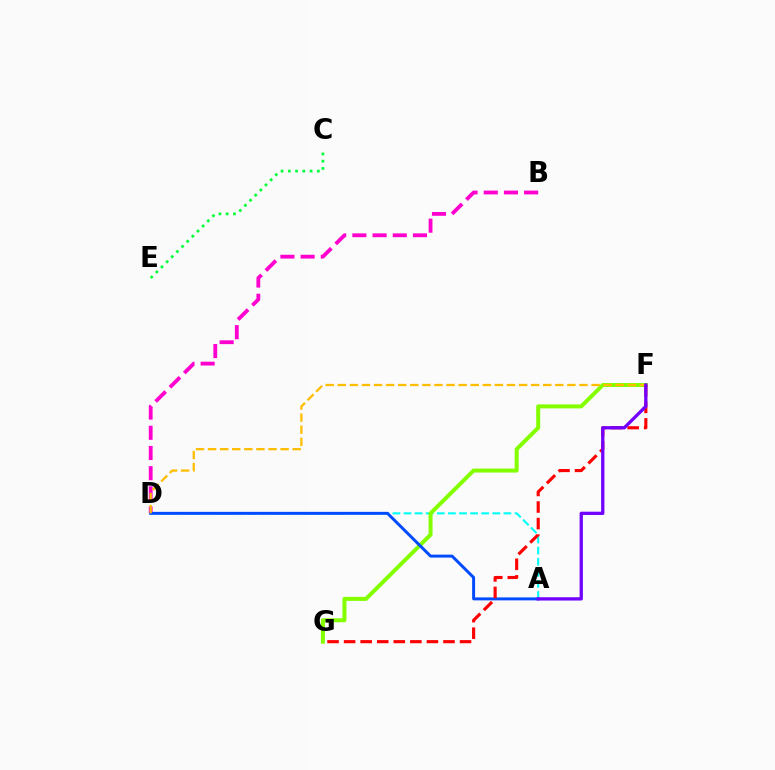{('A', 'D'): [{'color': '#00fff6', 'line_style': 'dashed', 'thickness': 1.51}, {'color': '#004bff', 'line_style': 'solid', 'thickness': 2.13}], ('C', 'E'): [{'color': '#00ff39', 'line_style': 'dotted', 'thickness': 1.97}], ('F', 'G'): [{'color': '#84ff00', 'line_style': 'solid', 'thickness': 2.88}, {'color': '#ff0000', 'line_style': 'dashed', 'thickness': 2.25}], ('B', 'D'): [{'color': '#ff00cf', 'line_style': 'dashed', 'thickness': 2.74}], ('D', 'F'): [{'color': '#ffbd00', 'line_style': 'dashed', 'thickness': 1.64}], ('A', 'F'): [{'color': '#7200ff', 'line_style': 'solid', 'thickness': 2.36}]}